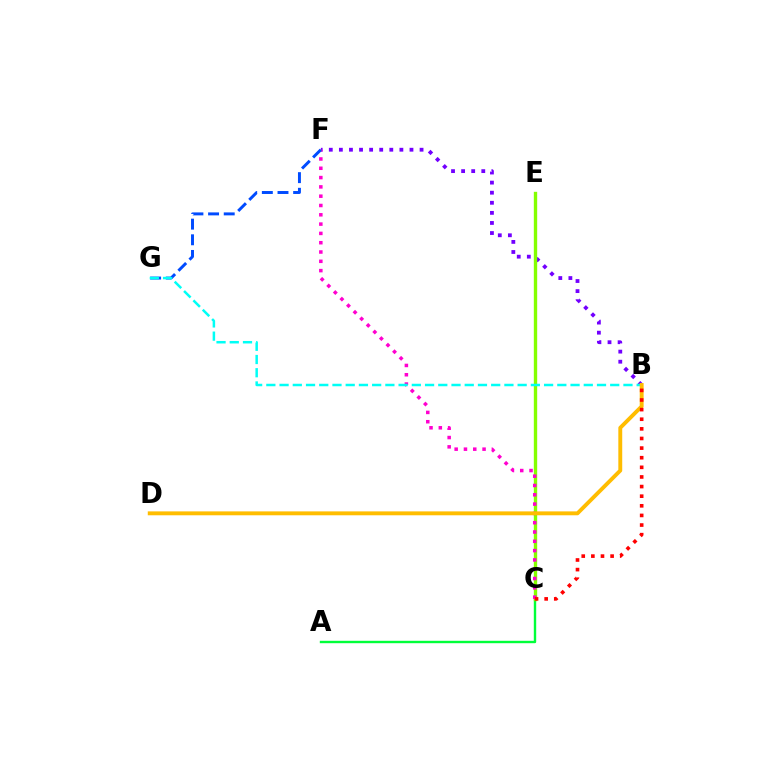{('B', 'F'): [{'color': '#7200ff', 'line_style': 'dotted', 'thickness': 2.74}], ('A', 'C'): [{'color': '#00ff39', 'line_style': 'solid', 'thickness': 1.73}], ('C', 'E'): [{'color': '#84ff00', 'line_style': 'solid', 'thickness': 2.42}], ('C', 'F'): [{'color': '#ff00cf', 'line_style': 'dotted', 'thickness': 2.53}], ('F', 'G'): [{'color': '#004bff', 'line_style': 'dashed', 'thickness': 2.13}], ('B', 'G'): [{'color': '#00fff6', 'line_style': 'dashed', 'thickness': 1.8}], ('B', 'D'): [{'color': '#ffbd00', 'line_style': 'solid', 'thickness': 2.8}], ('B', 'C'): [{'color': '#ff0000', 'line_style': 'dotted', 'thickness': 2.61}]}